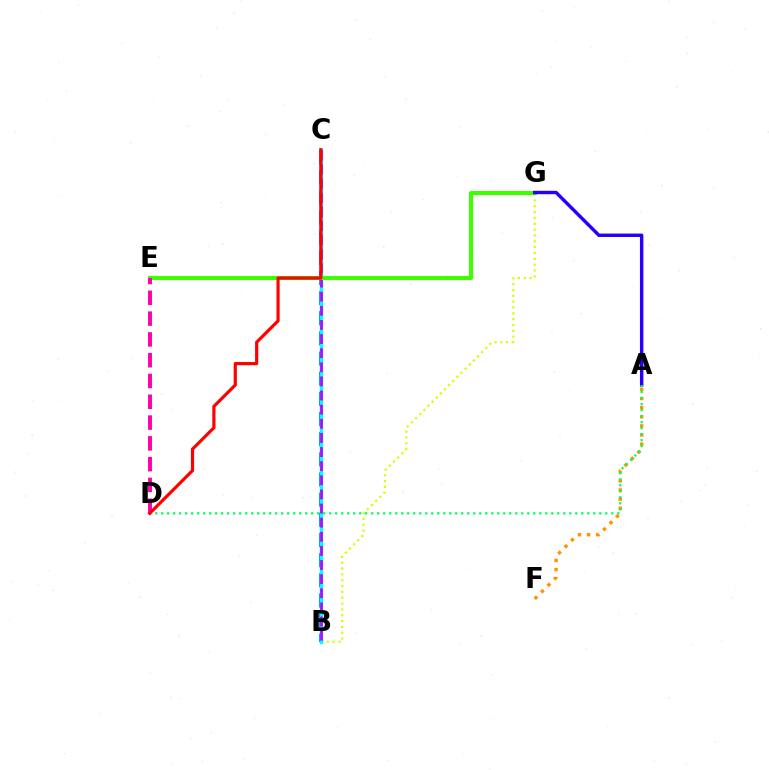{('A', 'F'): [{'color': '#ff9400', 'line_style': 'dotted', 'thickness': 2.48}], ('B', 'G'): [{'color': '#d1ff00', 'line_style': 'dotted', 'thickness': 1.59}], ('B', 'C'): [{'color': '#0074ff', 'line_style': 'dashed', 'thickness': 2.74}, {'color': '#00fff6', 'line_style': 'solid', 'thickness': 2.48}, {'color': '#b900ff', 'line_style': 'dashed', 'thickness': 1.92}], ('E', 'G'): [{'color': '#3dff00', 'line_style': 'solid', 'thickness': 2.93}], ('A', 'G'): [{'color': '#2500ff', 'line_style': 'solid', 'thickness': 2.46}], ('D', 'E'): [{'color': '#ff00ac', 'line_style': 'dashed', 'thickness': 2.82}], ('A', 'D'): [{'color': '#00ff5c', 'line_style': 'dotted', 'thickness': 1.63}], ('C', 'D'): [{'color': '#ff0000', 'line_style': 'solid', 'thickness': 2.29}]}